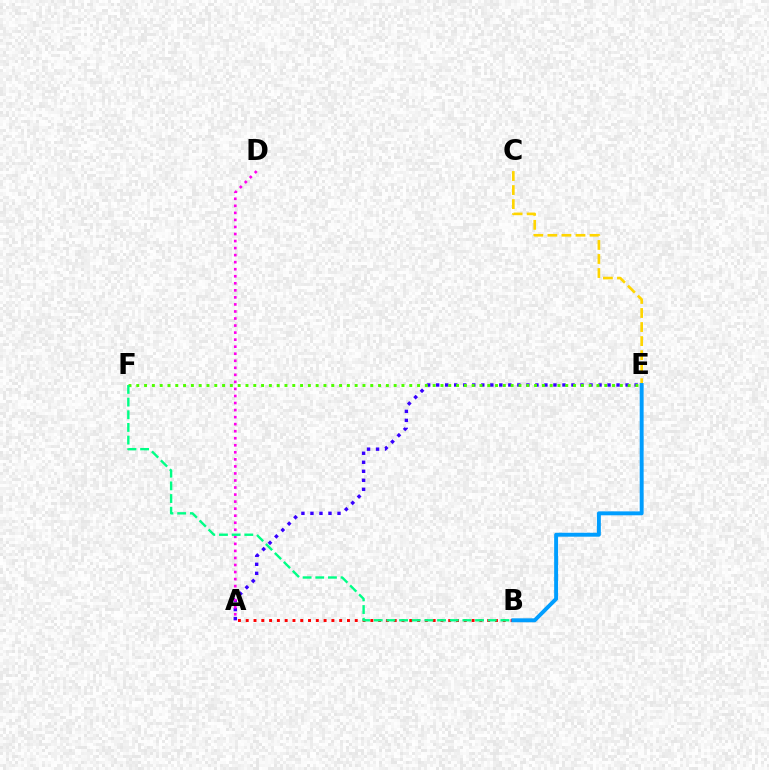{('A', 'B'): [{'color': '#ff0000', 'line_style': 'dotted', 'thickness': 2.12}], ('C', 'E'): [{'color': '#ffd500', 'line_style': 'dashed', 'thickness': 1.91}], ('A', 'E'): [{'color': '#3700ff', 'line_style': 'dotted', 'thickness': 2.45}], ('B', 'E'): [{'color': '#009eff', 'line_style': 'solid', 'thickness': 2.82}], ('A', 'D'): [{'color': '#ff00ed', 'line_style': 'dotted', 'thickness': 1.91}], ('E', 'F'): [{'color': '#4fff00', 'line_style': 'dotted', 'thickness': 2.12}], ('B', 'F'): [{'color': '#00ff86', 'line_style': 'dashed', 'thickness': 1.72}]}